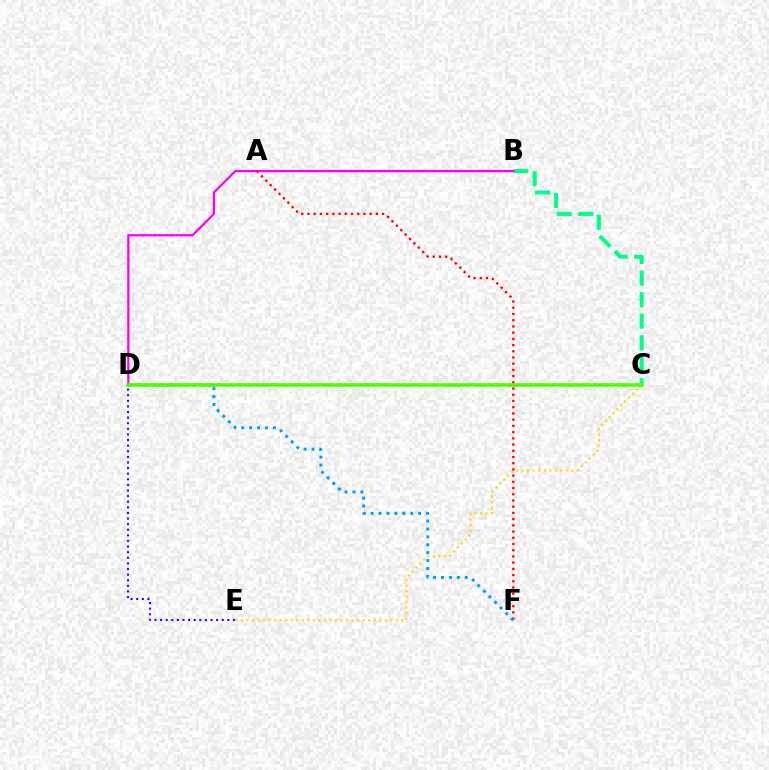{('B', 'C'): [{'color': '#00ff86', 'line_style': 'dashed', 'thickness': 2.92}], ('C', 'E'): [{'color': '#ffd500', 'line_style': 'dotted', 'thickness': 1.5}], ('B', 'D'): [{'color': '#ff00ed', 'line_style': 'solid', 'thickness': 1.62}], ('D', 'E'): [{'color': '#3700ff', 'line_style': 'dotted', 'thickness': 1.52}], ('A', 'F'): [{'color': '#ff0000', 'line_style': 'dotted', 'thickness': 1.69}], ('D', 'F'): [{'color': '#009eff', 'line_style': 'dotted', 'thickness': 2.15}], ('C', 'D'): [{'color': '#4fff00', 'line_style': 'solid', 'thickness': 2.64}]}